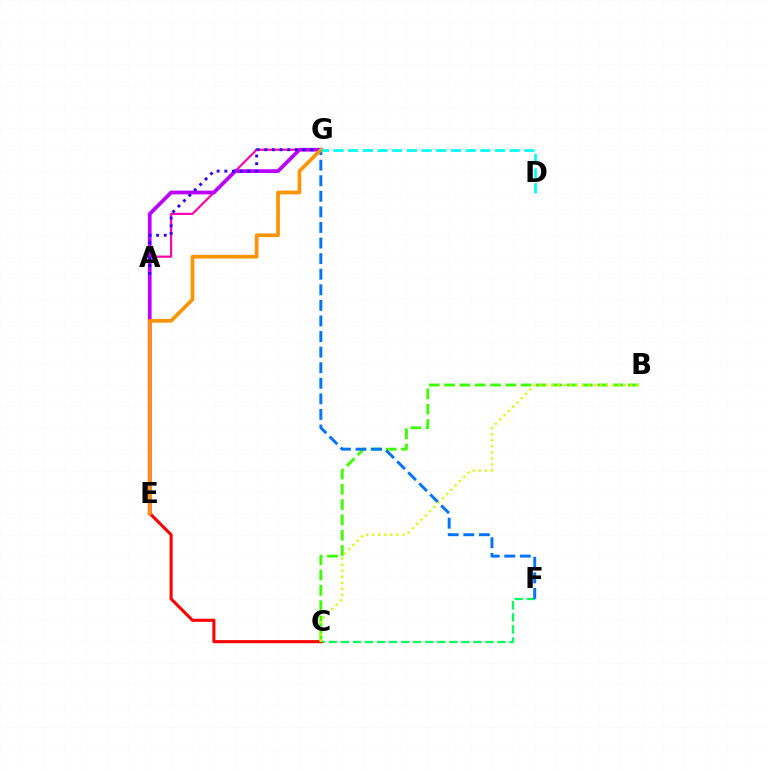{('C', 'F'): [{'color': '#00ff5c', 'line_style': 'dashed', 'thickness': 1.64}], ('A', 'G'): [{'color': '#ff00ac', 'line_style': 'solid', 'thickness': 1.57}, {'color': '#2500ff', 'line_style': 'dotted', 'thickness': 2.08}], ('E', 'G'): [{'color': '#b900ff', 'line_style': 'solid', 'thickness': 2.7}, {'color': '#ff9400', 'line_style': 'solid', 'thickness': 2.65}], ('C', 'E'): [{'color': '#ff0000', 'line_style': 'solid', 'thickness': 2.22}], ('B', 'C'): [{'color': '#3dff00', 'line_style': 'dashed', 'thickness': 2.08}, {'color': '#d1ff00', 'line_style': 'dotted', 'thickness': 1.64}], ('F', 'G'): [{'color': '#0074ff', 'line_style': 'dashed', 'thickness': 2.12}], ('D', 'G'): [{'color': '#00fff6', 'line_style': 'dashed', 'thickness': 1.99}]}